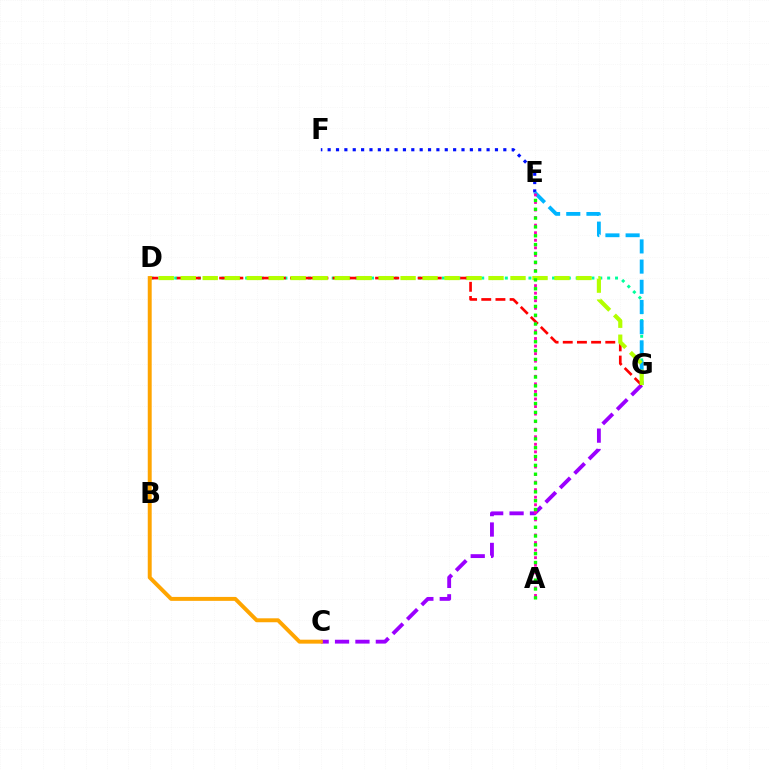{('D', 'G'): [{'color': '#00ff9d', 'line_style': 'dotted', 'thickness': 2.14}, {'color': '#ff0000', 'line_style': 'dashed', 'thickness': 1.93}, {'color': '#b3ff00', 'line_style': 'dashed', 'thickness': 2.99}], ('C', 'G'): [{'color': '#9b00ff', 'line_style': 'dashed', 'thickness': 2.77}], ('E', 'F'): [{'color': '#0010ff', 'line_style': 'dotted', 'thickness': 2.27}], ('E', 'G'): [{'color': '#00b5ff', 'line_style': 'dashed', 'thickness': 2.74}], ('A', 'E'): [{'color': '#ff00bd', 'line_style': 'dotted', 'thickness': 2.05}, {'color': '#08ff00', 'line_style': 'dotted', 'thickness': 2.4}], ('C', 'D'): [{'color': '#ffa500', 'line_style': 'solid', 'thickness': 2.83}]}